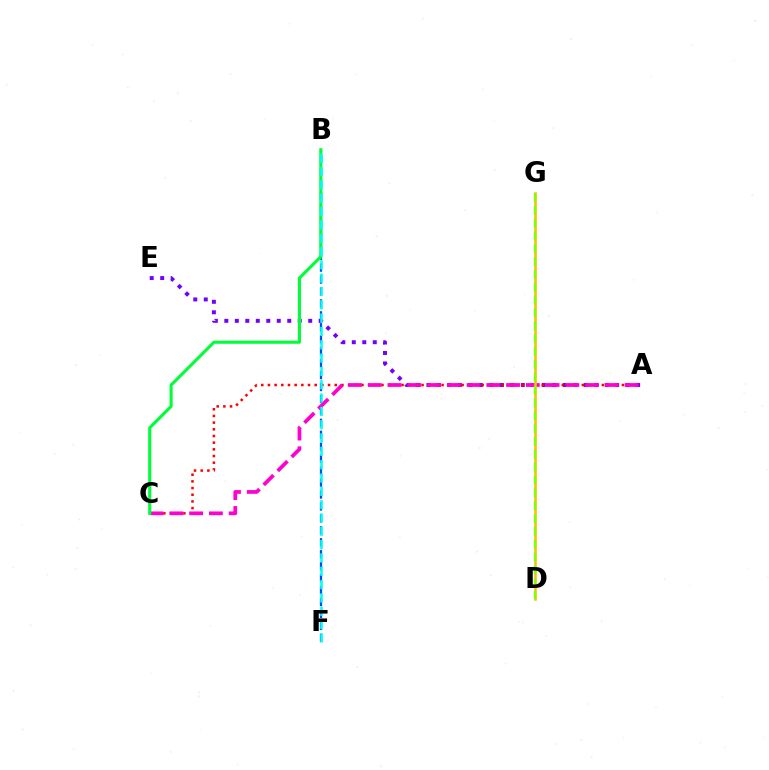{('A', 'E'): [{'color': '#7200ff', 'line_style': 'dotted', 'thickness': 2.85}], ('B', 'F'): [{'color': '#004bff', 'line_style': 'dashed', 'thickness': 1.62}, {'color': '#00fff6', 'line_style': 'dashed', 'thickness': 1.81}], ('A', 'C'): [{'color': '#ff0000', 'line_style': 'dotted', 'thickness': 1.81}, {'color': '#ff00cf', 'line_style': 'dashed', 'thickness': 2.68}], ('B', 'C'): [{'color': '#00ff39', 'line_style': 'solid', 'thickness': 2.23}], ('D', 'G'): [{'color': '#ffbd00', 'line_style': 'solid', 'thickness': 1.81}, {'color': '#84ff00', 'line_style': 'dashed', 'thickness': 1.74}]}